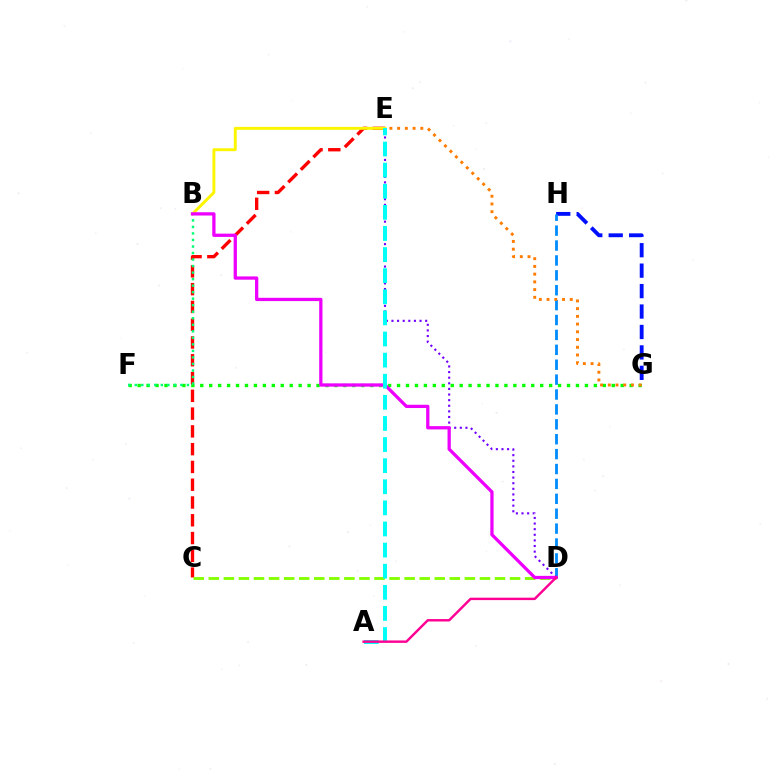{('G', 'H'): [{'color': '#0010ff', 'line_style': 'dashed', 'thickness': 2.78}], ('F', 'G'): [{'color': '#08ff00', 'line_style': 'dotted', 'thickness': 2.43}], ('C', 'E'): [{'color': '#ff0000', 'line_style': 'dashed', 'thickness': 2.42}], ('B', 'E'): [{'color': '#fcf500', 'line_style': 'solid', 'thickness': 2.11}], ('B', 'F'): [{'color': '#00ff74', 'line_style': 'dotted', 'thickness': 1.77}], ('C', 'D'): [{'color': '#84ff00', 'line_style': 'dashed', 'thickness': 2.05}], ('D', 'H'): [{'color': '#008cff', 'line_style': 'dashed', 'thickness': 2.02}], ('D', 'E'): [{'color': '#7200ff', 'line_style': 'dotted', 'thickness': 1.52}], ('B', 'D'): [{'color': '#ee00ff', 'line_style': 'solid', 'thickness': 2.36}], ('E', 'G'): [{'color': '#ff7c00', 'line_style': 'dotted', 'thickness': 2.1}], ('A', 'E'): [{'color': '#00fff6', 'line_style': 'dashed', 'thickness': 2.87}], ('A', 'D'): [{'color': '#ff0094', 'line_style': 'solid', 'thickness': 1.75}]}